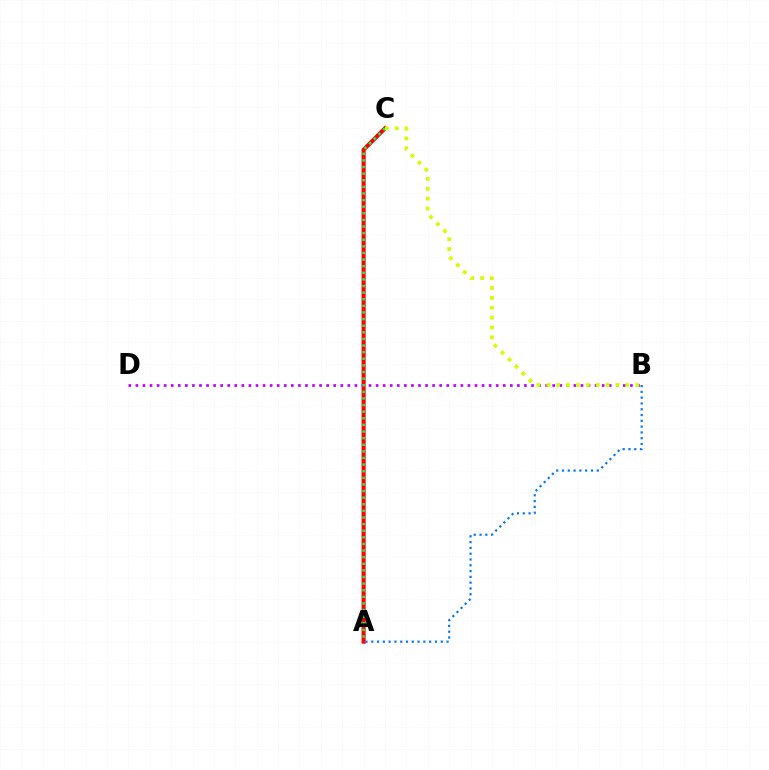{('A', 'C'): [{'color': '#ff0000', 'line_style': 'solid', 'thickness': 2.94}, {'color': '#00ff5c', 'line_style': 'dotted', 'thickness': 1.8}], ('B', 'D'): [{'color': '#b900ff', 'line_style': 'dotted', 'thickness': 1.92}], ('A', 'B'): [{'color': '#0074ff', 'line_style': 'dotted', 'thickness': 1.57}], ('B', 'C'): [{'color': '#d1ff00', 'line_style': 'dotted', 'thickness': 2.68}]}